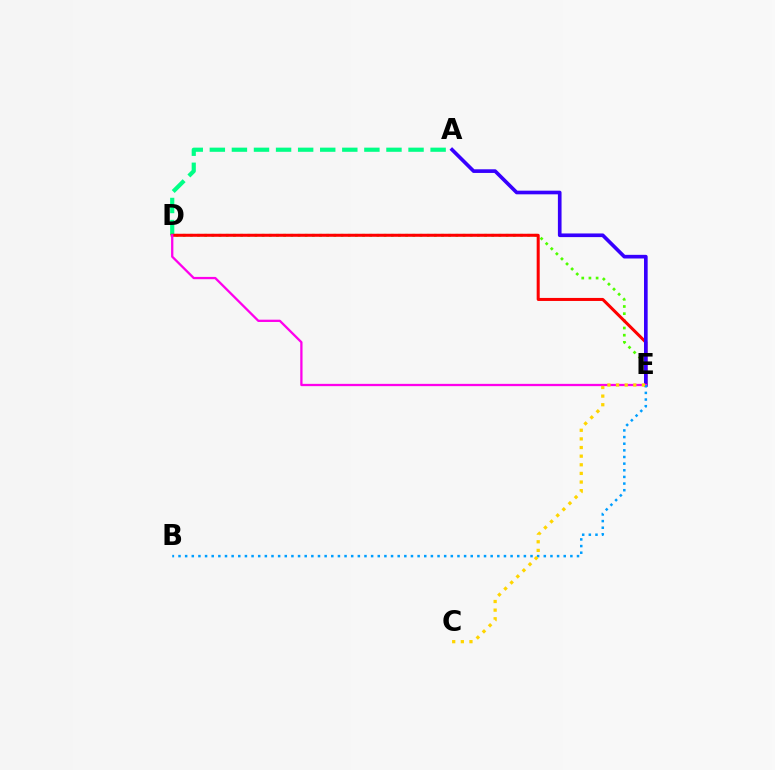{('D', 'E'): [{'color': '#4fff00', 'line_style': 'dotted', 'thickness': 1.95}, {'color': '#ff0000', 'line_style': 'solid', 'thickness': 2.18}, {'color': '#ff00ed', 'line_style': 'solid', 'thickness': 1.65}], ('A', 'D'): [{'color': '#00ff86', 'line_style': 'dashed', 'thickness': 3.0}], ('A', 'E'): [{'color': '#3700ff', 'line_style': 'solid', 'thickness': 2.63}], ('B', 'E'): [{'color': '#009eff', 'line_style': 'dotted', 'thickness': 1.8}], ('C', 'E'): [{'color': '#ffd500', 'line_style': 'dotted', 'thickness': 2.34}]}